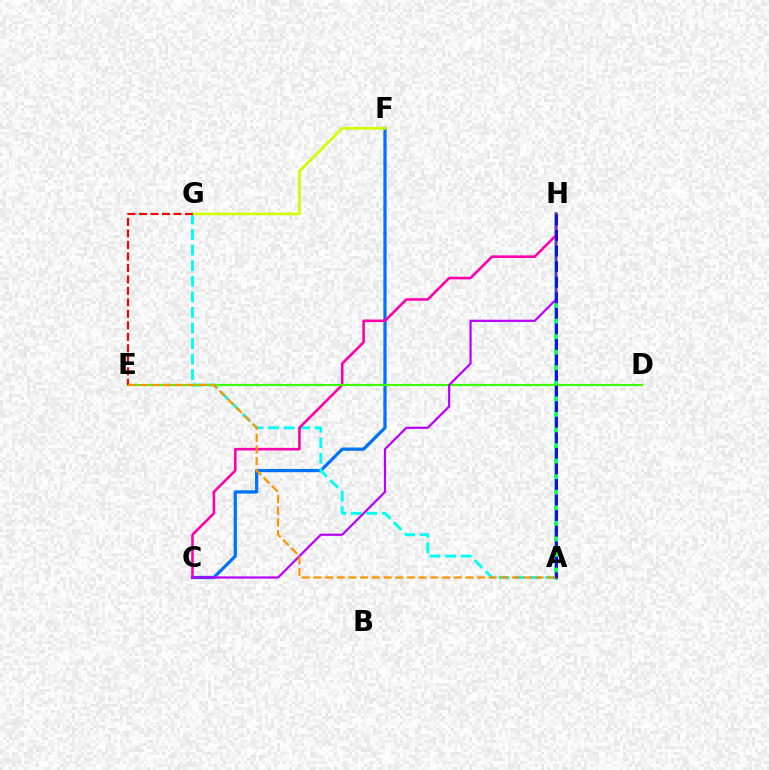{('C', 'F'): [{'color': '#0074ff', 'line_style': 'solid', 'thickness': 2.35}], ('A', 'G'): [{'color': '#00fff6', 'line_style': 'dashed', 'thickness': 2.12}], ('F', 'G'): [{'color': '#d1ff00', 'line_style': 'solid', 'thickness': 1.98}], ('A', 'H'): [{'color': '#00ff5c', 'line_style': 'solid', 'thickness': 2.58}, {'color': '#2500ff', 'line_style': 'dashed', 'thickness': 2.11}], ('C', 'H'): [{'color': '#ff00ac', 'line_style': 'solid', 'thickness': 1.87}, {'color': '#b900ff', 'line_style': 'solid', 'thickness': 1.59}], ('D', 'E'): [{'color': '#3dff00', 'line_style': 'solid', 'thickness': 1.58}], ('E', 'G'): [{'color': '#ff0000', 'line_style': 'dashed', 'thickness': 1.56}], ('A', 'E'): [{'color': '#ff9400', 'line_style': 'dashed', 'thickness': 1.59}]}